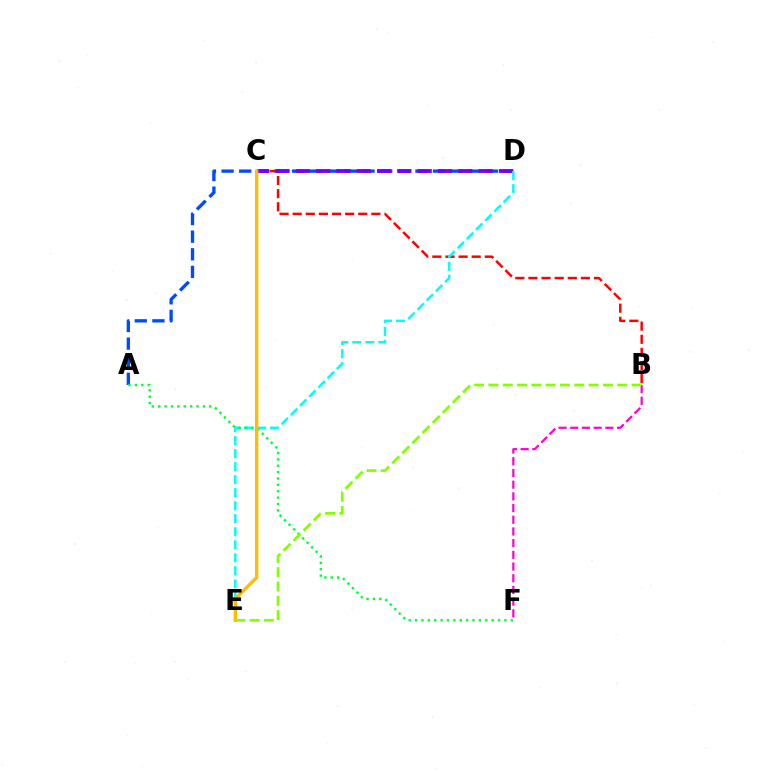{('A', 'D'): [{'color': '#004bff', 'line_style': 'dashed', 'thickness': 2.39}], ('B', 'C'): [{'color': '#ff0000', 'line_style': 'dashed', 'thickness': 1.78}], ('C', 'D'): [{'color': '#7200ff', 'line_style': 'dashed', 'thickness': 2.76}], ('D', 'E'): [{'color': '#00fff6', 'line_style': 'dashed', 'thickness': 1.77}], ('B', 'F'): [{'color': '#ff00cf', 'line_style': 'dashed', 'thickness': 1.59}], ('A', 'F'): [{'color': '#00ff39', 'line_style': 'dotted', 'thickness': 1.73}], ('C', 'E'): [{'color': '#ffbd00', 'line_style': 'solid', 'thickness': 2.44}], ('B', 'E'): [{'color': '#84ff00', 'line_style': 'dashed', 'thickness': 1.94}]}